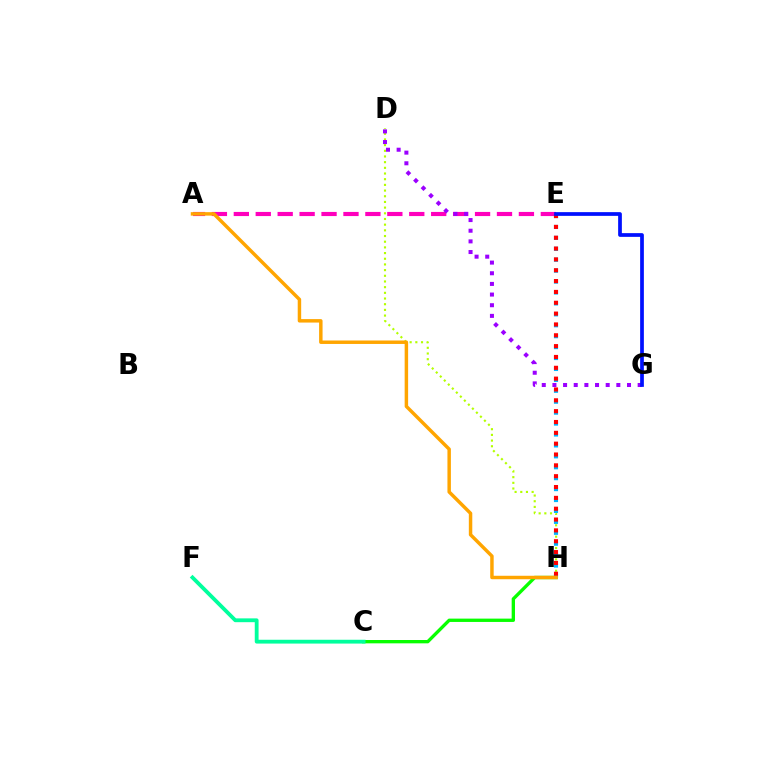{('C', 'H'): [{'color': '#08ff00', 'line_style': 'solid', 'thickness': 2.4}], ('A', 'E'): [{'color': '#ff00bd', 'line_style': 'dashed', 'thickness': 2.98}], ('D', 'H'): [{'color': '#b3ff00', 'line_style': 'dotted', 'thickness': 1.54}], ('C', 'F'): [{'color': '#00ff9d', 'line_style': 'solid', 'thickness': 2.75}], ('D', 'G'): [{'color': '#9b00ff', 'line_style': 'dotted', 'thickness': 2.89}], ('E', 'H'): [{'color': '#00b5ff', 'line_style': 'dotted', 'thickness': 2.97}, {'color': '#ff0000', 'line_style': 'dotted', 'thickness': 2.95}], ('A', 'H'): [{'color': '#ffa500', 'line_style': 'solid', 'thickness': 2.49}], ('E', 'G'): [{'color': '#0010ff', 'line_style': 'solid', 'thickness': 2.68}]}